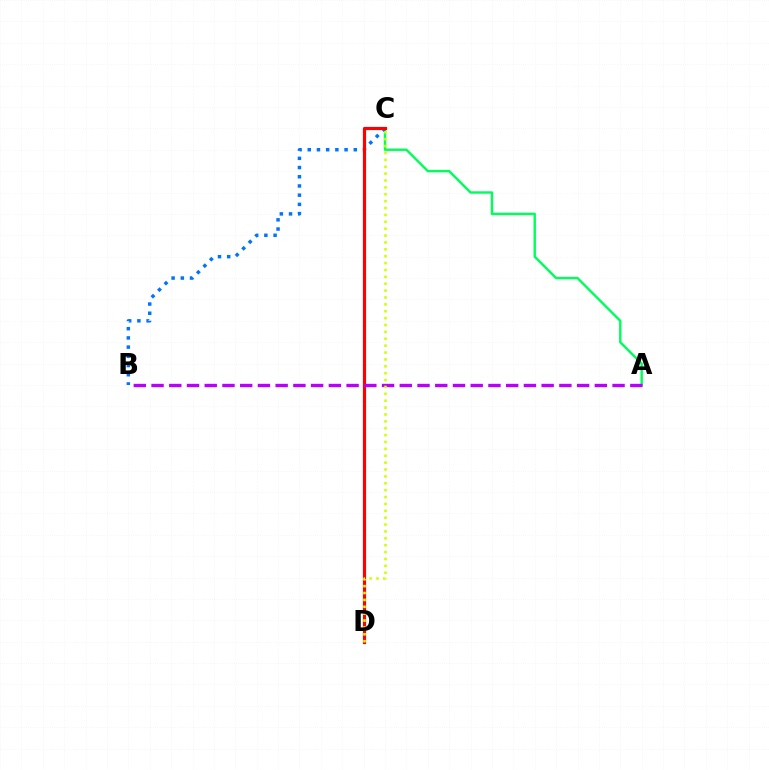{('A', 'C'): [{'color': '#00ff5c', 'line_style': 'solid', 'thickness': 1.74}], ('B', 'C'): [{'color': '#0074ff', 'line_style': 'dotted', 'thickness': 2.5}], ('C', 'D'): [{'color': '#ff0000', 'line_style': 'solid', 'thickness': 2.29}, {'color': '#d1ff00', 'line_style': 'dotted', 'thickness': 1.87}], ('A', 'B'): [{'color': '#b900ff', 'line_style': 'dashed', 'thickness': 2.41}]}